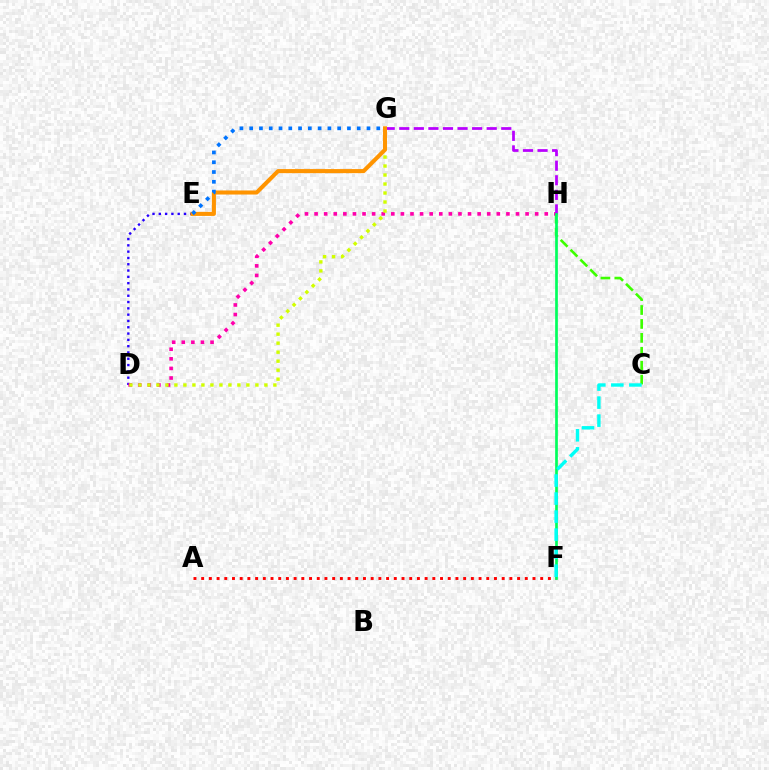{('D', 'E'): [{'color': '#2500ff', 'line_style': 'dotted', 'thickness': 1.71}], ('C', 'H'): [{'color': '#3dff00', 'line_style': 'dashed', 'thickness': 1.89}], ('A', 'F'): [{'color': '#ff0000', 'line_style': 'dotted', 'thickness': 2.09}], ('D', 'H'): [{'color': '#ff00ac', 'line_style': 'dotted', 'thickness': 2.61}], ('D', 'G'): [{'color': '#d1ff00', 'line_style': 'dotted', 'thickness': 2.44}], ('G', 'H'): [{'color': '#b900ff', 'line_style': 'dashed', 'thickness': 1.98}], ('E', 'G'): [{'color': '#ff9400', 'line_style': 'solid', 'thickness': 2.93}, {'color': '#0074ff', 'line_style': 'dotted', 'thickness': 2.66}], ('F', 'H'): [{'color': '#00ff5c', 'line_style': 'solid', 'thickness': 1.94}], ('C', 'F'): [{'color': '#00fff6', 'line_style': 'dashed', 'thickness': 2.45}]}